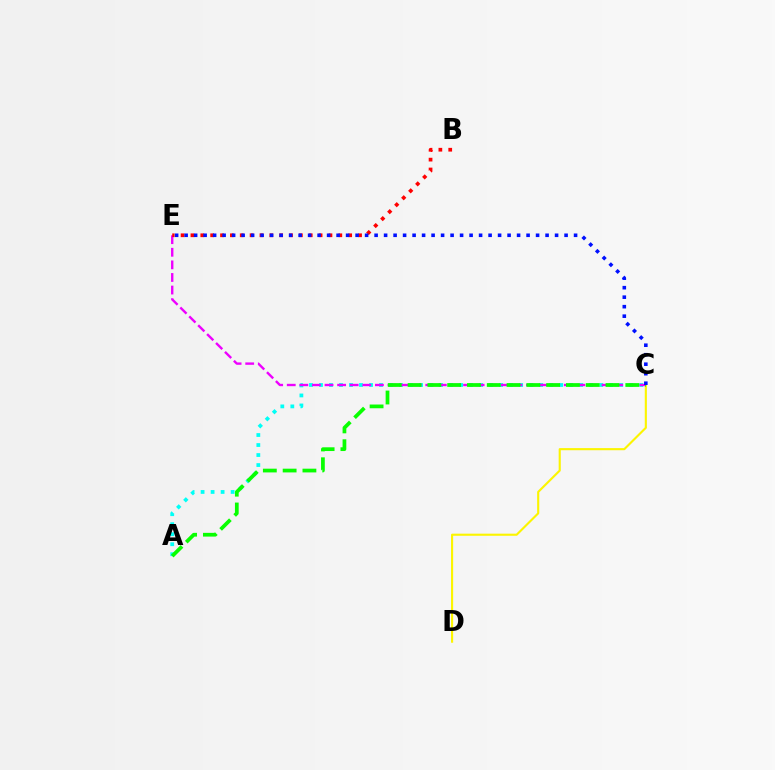{('C', 'D'): [{'color': '#fcf500', 'line_style': 'solid', 'thickness': 1.53}], ('A', 'C'): [{'color': '#00fff6', 'line_style': 'dotted', 'thickness': 2.72}, {'color': '#08ff00', 'line_style': 'dashed', 'thickness': 2.69}], ('C', 'E'): [{'color': '#ee00ff', 'line_style': 'dashed', 'thickness': 1.71}, {'color': '#0010ff', 'line_style': 'dotted', 'thickness': 2.58}], ('B', 'E'): [{'color': '#ff0000', 'line_style': 'dotted', 'thickness': 2.68}]}